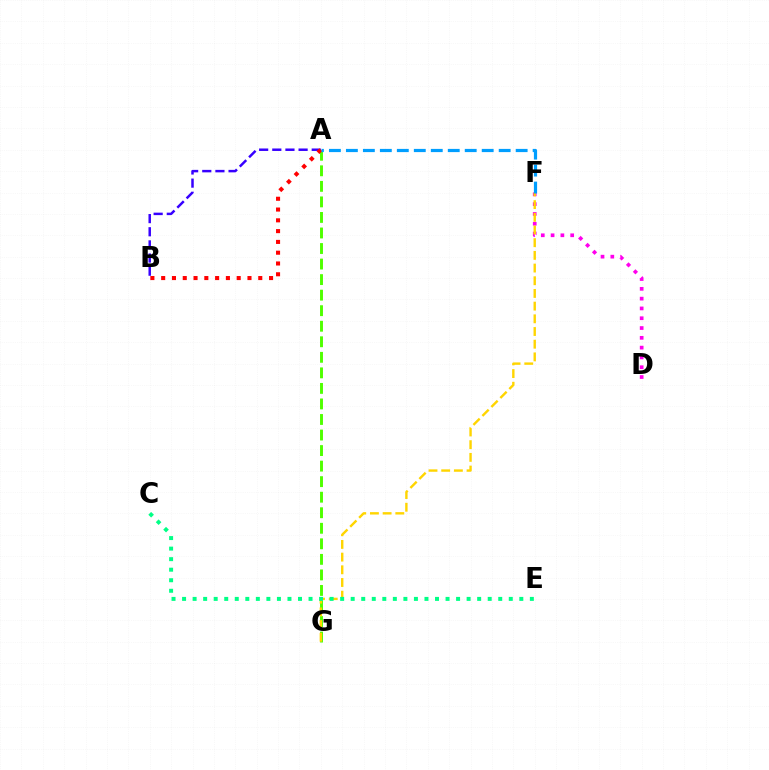{('D', 'F'): [{'color': '#ff00ed', 'line_style': 'dotted', 'thickness': 2.66}], ('A', 'B'): [{'color': '#3700ff', 'line_style': 'dashed', 'thickness': 1.79}, {'color': '#ff0000', 'line_style': 'dotted', 'thickness': 2.93}], ('A', 'G'): [{'color': '#4fff00', 'line_style': 'dashed', 'thickness': 2.11}], ('F', 'G'): [{'color': '#ffd500', 'line_style': 'dashed', 'thickness': 1.72}], ('A', 'F'): [{'color': '#009eff', 'line_style': 'dashed', 'thickness': 2.31}], ('C', 'E'): [{'color': '#00ff86', 'line_style': 'dotted', 'thickness': 2.86}]}